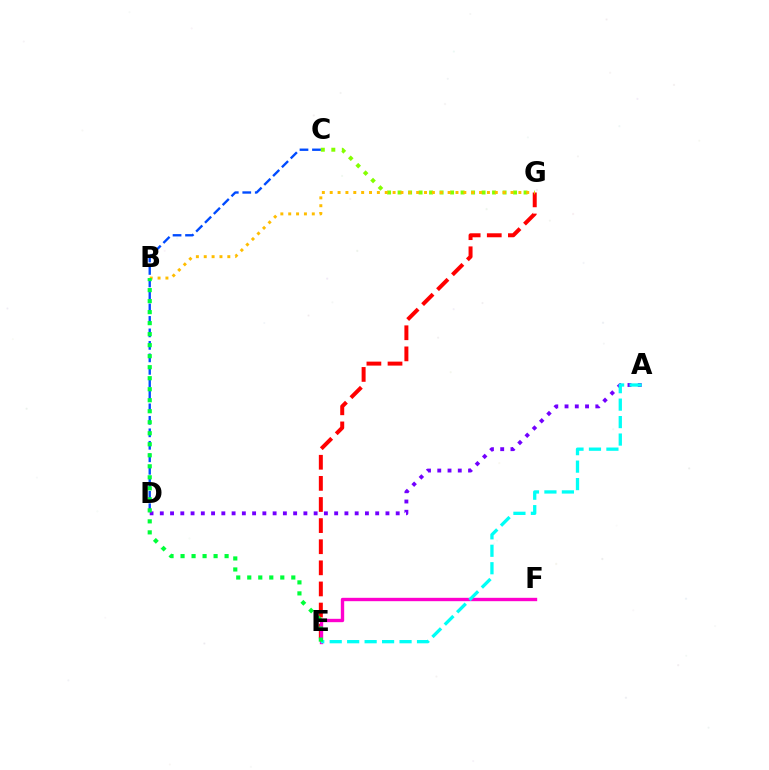{('E', 'G'): [{'color': '#ff0000', 'line_style': 'dashed', 'thickness': 2.87}], ('C', 'G'): [{'color': '#84ff00', 'line_style': 'dotted', 'thickness': 2.85}], ('E', 'F'): [{'color': '#ff00cf', 'line_style': 'solid', 'thickness': 2.42}], ('C', 'D'): [{'color': '#004bff', 'line_style': 'dashed', 'thickness': 1.7}], ('A', 'D'): [{'color': '#7200ff', 'line_style': 'dotted', 'thickness': 2.79}], ('A', 'E'): [{'color': '#00fff6', 'line_style': 'dashed', 'thickness': 2.37}], ('B', 'G'): [{'color': '#ffbd00', 'line_style': 'dotted', 'thickness': 2.14}], ('B', 'E'): [{'color': '#00ff39', 'line_style': 'dotted', 'thickness': 2.99}]}